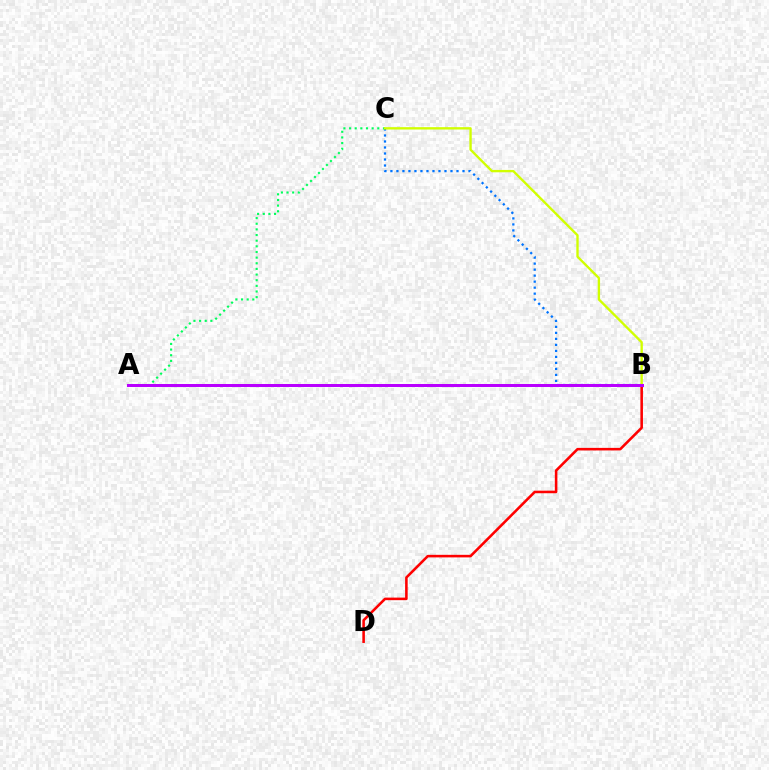{('B', 'C'): [{'color': '#0074ff', 'line_style': 'dotted', 'thickness': 1.63}, {'color': '#d1ff00', 'line_style': 'solid', 'thickness': 1.7}], ('B', 'D'): [{'color': '#ff0000', 'line_style': 'solid', 'thickness': 1.85}], ('A', 'C'): [{'color': '#00ff5c', 'line_style': 'dotted', 'thickness': 1.53}], ('A', 'B'): [{'color': '#b900ff', 'line_style': 'solid', 'thickness': 2.16}]}